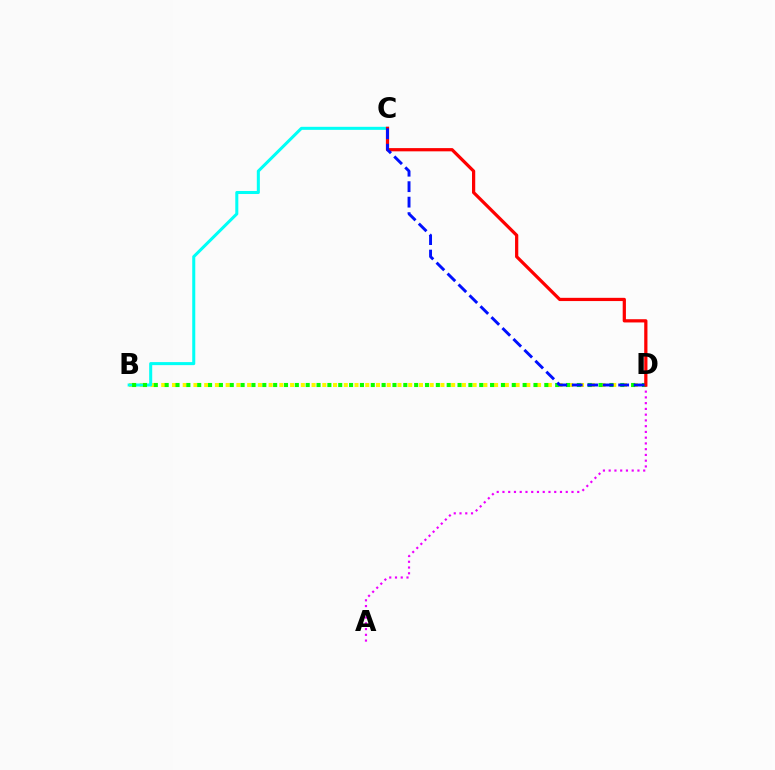{('B', 'D'): [{'color': '#fcf500', 'line_style': 'dotted', 'thickness': 2.92}, {'color': '#08ff00', 'line_style': 'dotted', 'thickness': 2.95}], ('B', 'C'): [{'color': '#00fff6', 'line_style': 'solid', 'thickness': 2.19}], ('A', 'D'): [{'color': '#ee00ff', 'line_style': 'dotted', 'thickness': 1.56}], ('C', 'D'): [{'color': '#ff0000', 'line_style': 'solid', 'thickness': 2.33}, {'color': '#0010ff', 'line_style': 'dashed', 'thickness': 2.1}]}